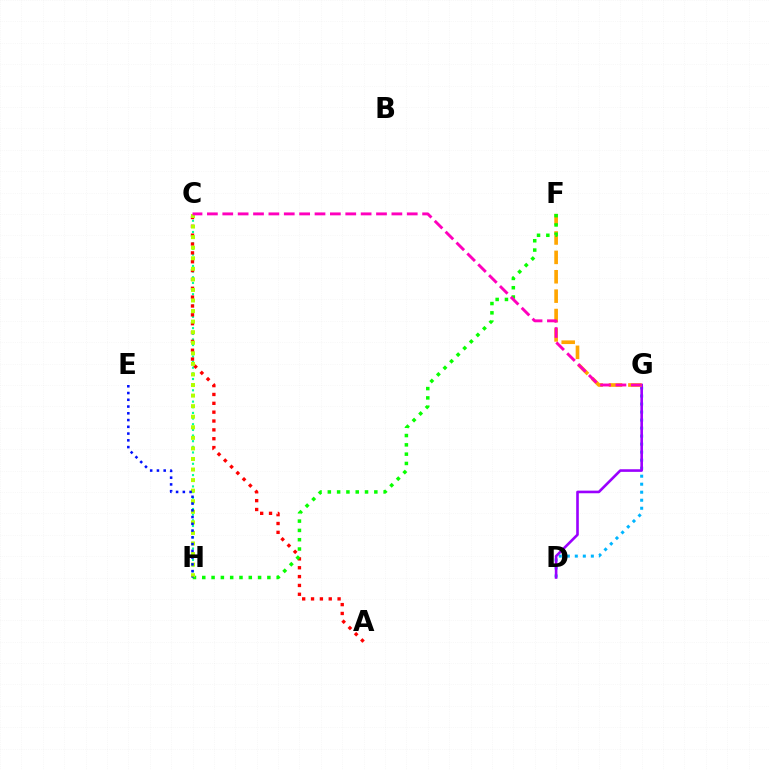{('C', 'H'): [{'color': '#00ff9d', 'line_style': 'dotted', 'thickness': 1.54}, {'color': '#b3ff00', 'line_style': 'dotted', 'thickness': 2.87}], ('D', 'G'): [{'color': '#00b5ff', 'line_style': 'dotted', 'thickness': 2.18}, {'color': '#9b00ff', 'line_style': 'solid', 'thickness': 1.88}], ('F', 'G'): [{'color': '#ffa500', 'line_style': 'dashed', 'thickness': 2.63}], ('A', 'C'): [{'color': '#ff0000', 'line_style': 'dotted', 'thickness': 2.4}], ('F', 'H'): [{'color': '#08ff00', 'line_style': 'dotted', 'thickness': 2.53}], ('C', 'G'): [{'color': '#ff00bd', 'line_style': 'dashed', 'thickness': 2.09}], ('E', 'H'): [{'color': '#0010ff', 'line_style': 'dotted', 'thickness': 1.84}]}